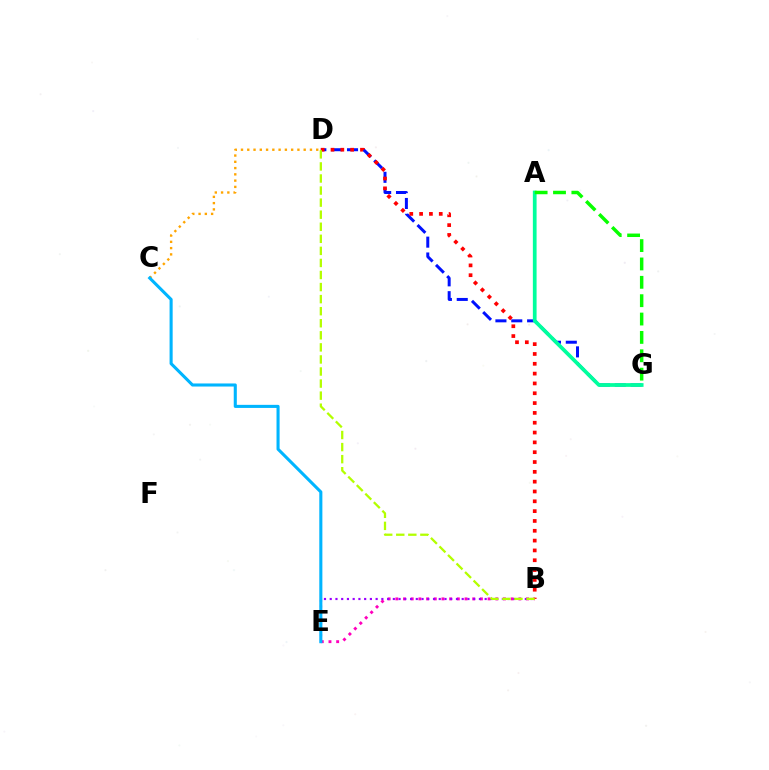{('B', 'E'): [{'color': '#ff00bd', 'line_style': 'dotted', 'thickness': 2.09}, {'color': '#9b00ff', 'line_style': 'dotted', 'thickness': 1.56}], ('D', 'G'): [{'color': '#0010ff', 'line_style': 'dashed', 'thickness': 2.15}], ('A', 'G'): [{'color': '#00ff9d', 'line_style': 'solid', 'thickness': 2.69}, {'color': '#08ff00', 'line_style': 'dashed', 'thickness': 2.49}], ('B', 'D'): [{'color': '#ff0000', 'line_style': 'dotted', 'thickness': 2.67}, {'color': '#b3ff00', 'line_style': 'dashed', 'thickness': 1.64}], ('C', 'D'): [{'color': '#ffa500', 'line_style': 'dotted', 'thickness': 1.7}], ('C', 'E'): [{'color': '#00b5ff', 'line_style': 'solid', 'thickness': 2.22}]}